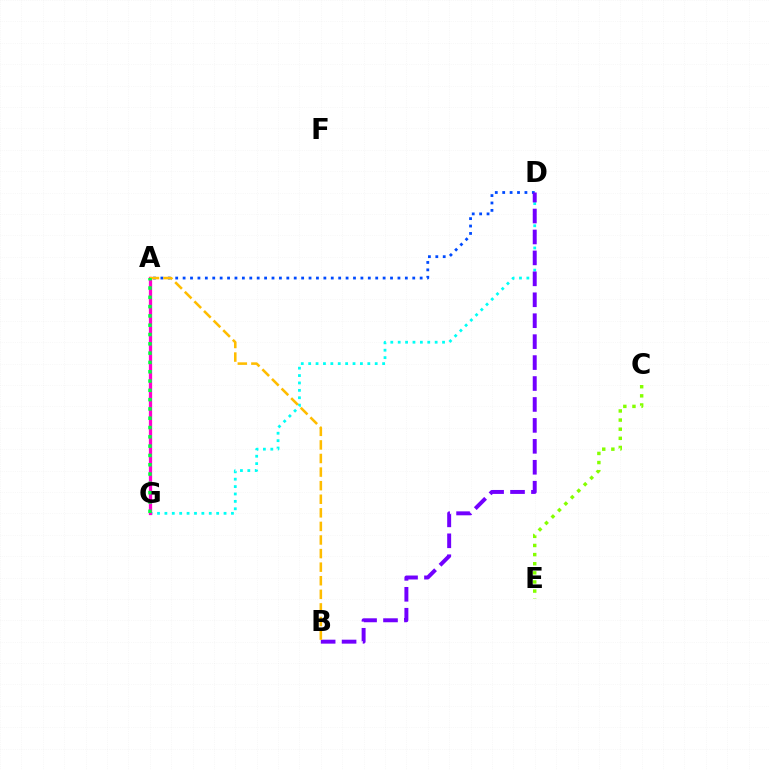{('C', 'E'): [{'color': '#84ff00', 'line_style': 'dotted', 'thickness': 2.48}], ('A', 'G'): [{'color': '#ff0000', 'line_style': 'dashed', 'thickness': 1.85}, {'color': '#ff00cf', 'line_style': 'solid', 'thickness': 2.36}, {'color': '#00ff39', 'line_style': 'dotted', 'thickness': 2.53}], ('A', 'D'): [{'color': '#004bff', 'line_style': 'dotted', 'thickness': 2.01}], ('D', 'G'): [{'color': '#00fff6', 'line_style': 'dotted', 'thickness': 2.01}], ('B', 'D'): [{'color': '#7200ff', 'line_style': 'dashed', 'thickness': 2.84}], ('A', 'B'): [{'color': '#ffbd00', 'line_style': 'dashed', 'thickness': 1.85}]}